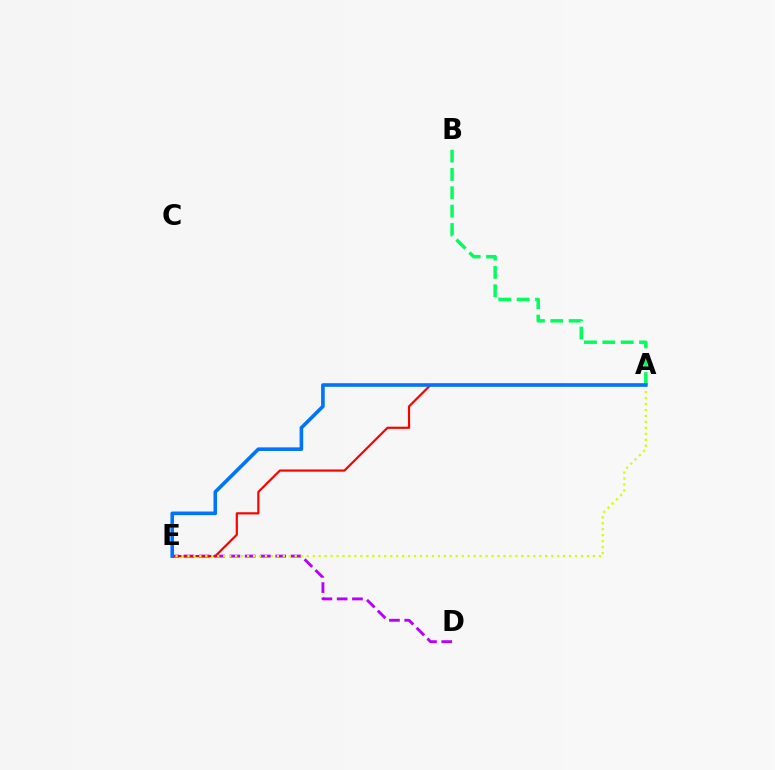{('D', 'E'): [{'color': '#b900ff', 'line_style': 'dashed', 'thickness': 2.08}], ('A', 'B'): [{'color': '#00ff5c', 'line_style': 'dashed', 'thickness': 2.49}], ('A', 'E'): [{'color': '#ff0000', 'line_style': 'solid', 'thickness': 1.57}, {'color': '#d1ff00', 'line_style': 'dotted', 'thickness': 1.62}, {'color': '#0074ff', 'line_style': 'solid', 'thickness': 2.6}]}